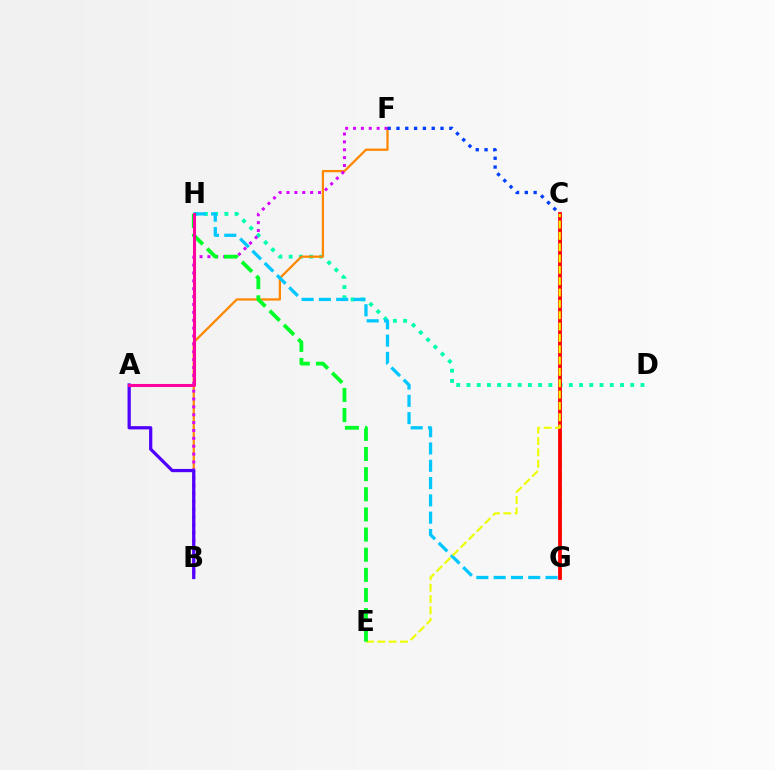{('D', 'H'): [{'color': '#00ffaf', 'line_style': 'dotted', 'thickness': 2.78}], ('B', 'F'): [{'color': '#ff8800', 'line_style': 'solid', 'thickness': 1.64}, {'color': '#d600ff', 'line_style': 'dotted', 'thickness': 2.14}], ('C', 'F'): [{'color': '#003fff', 'line_style': 'dotted', 'thickness': 2.39}], ('C', 'G'): [{'color': '#66ff00', 'line_style': 'dashed', 'thickness': 1.88}, {'color': '#ff0000', 'line_style': 'solid', 'thickness': 2.72}], ('A', 'B'): [{'color': '#4f00ff', 'line_style': 'solid', 'thickness': 2.33}], ('G', 'H'): [{'color': '#00c7ff', 'line_style': 'dashed', 'thickness': 2.35}], ('C', 'E'): [{'color': '#eeff00', 'line_style': 'dashed', 'thickness': 1.54}], ('E', 'H'): [{'color': '#00ff27', 'line_style': 'dashed', 'thickness': 2.74}], ('A', 'H'): [{'color': '#ff00a0', 'line_style': 'solid', 'thickness': 2.2}]}